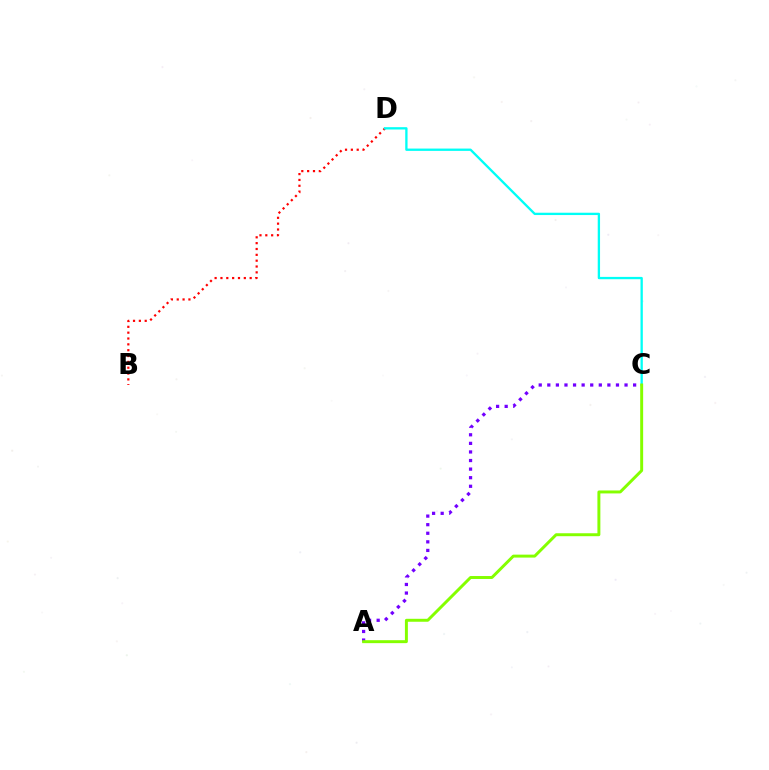{('A', 'C'): [{'color': '#7200ff', 'line_style': 'dotted', 'thickness': 2.33}, {'color': '#84ff00', 'line_style': 'solid', 'thickness': 2.13}], ('B', 'D'): [{'color': '#ff0000', 'line_style': 'dotted', 'thickness': 1.59}], ('C', 'D'): [{'color': '#00fff6', 'line_style': 'solid', 'thickness': 1.67}]}